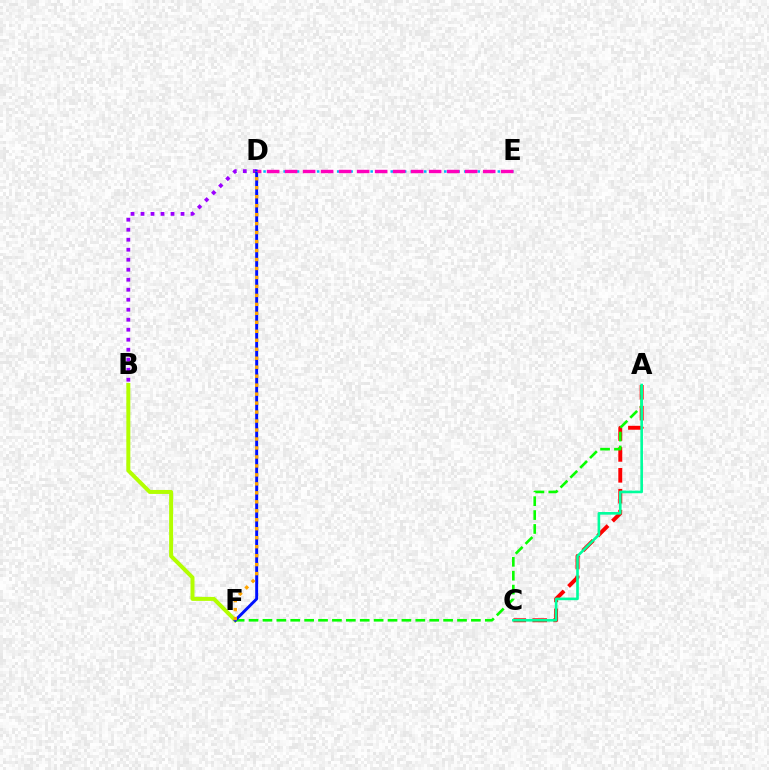{('B', 'F'): [{'color': '#b3ff00', 'line_style': 'solid', 'thickness': 2.87}], ('A', 'C'): [{'color': '#ff0000', 'line_style': 'dashed', 'thickness': 2.84}, {'color': '#00ff9d', 'line_style': 'solid', 'thickness': 1.89}], ('B', 'D'): [{'color': '#9b00ff', 'line_style': 'dotted', 'thickness': 2.72}], ('A', 'F'): [{'color': '#08ff00', 'line_style': 'dashed', 'thickness': 1.89}], ('D', 'E'): [{'color': '#00b5ff', 'line_style': 'dotted', 'thickness': 1.82}, {'color': '#ff00bd', 'line_style': 'dashed', 'thickness': 2.45}], ('D', 'F'): [{'color': '#0010ff', 'line_style': 'solid', 'thickness': 2.11}, {'color': '#ffa500', 'line_style': 'dotted', 'thickness': 2.44}]}